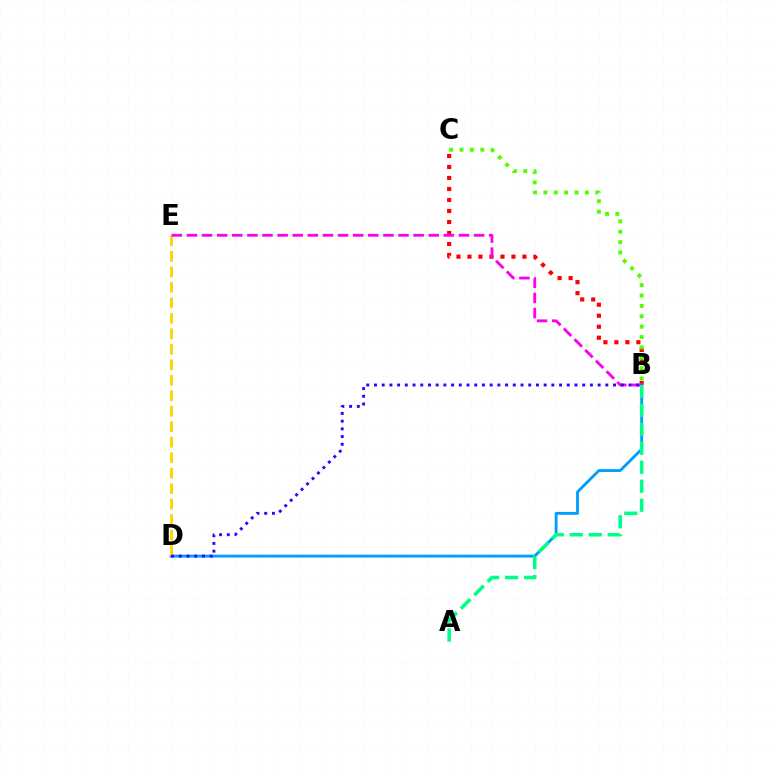{('B', 'C'): [{'color': '#ff0000', 'line_style': 'dotted', 'thickness': 2.99}, {'color': '#4fff00', 'line_style': 'dotted', 'thickness': 2.82}], ('B', 'D'): [{'color': '#009eff', 'line_style': 'solid', 'thickness': 2.07}, {'color': '#3700ff', 'line_style': 'dotted', 'thickness': 2.1}], ('D', 'E'): [{'color': '#ffd500', 'line_style': 'dashed', 'thickness': 2.1}], ('B', 'E'): [{'color': '#ff00ed', 'line_style': 'dashed', 'thickness': 2.05}], ('A', 'B'): [{'color': '#00ff86', 'line_style': 'dashed', 'thickness': 2.58}]}